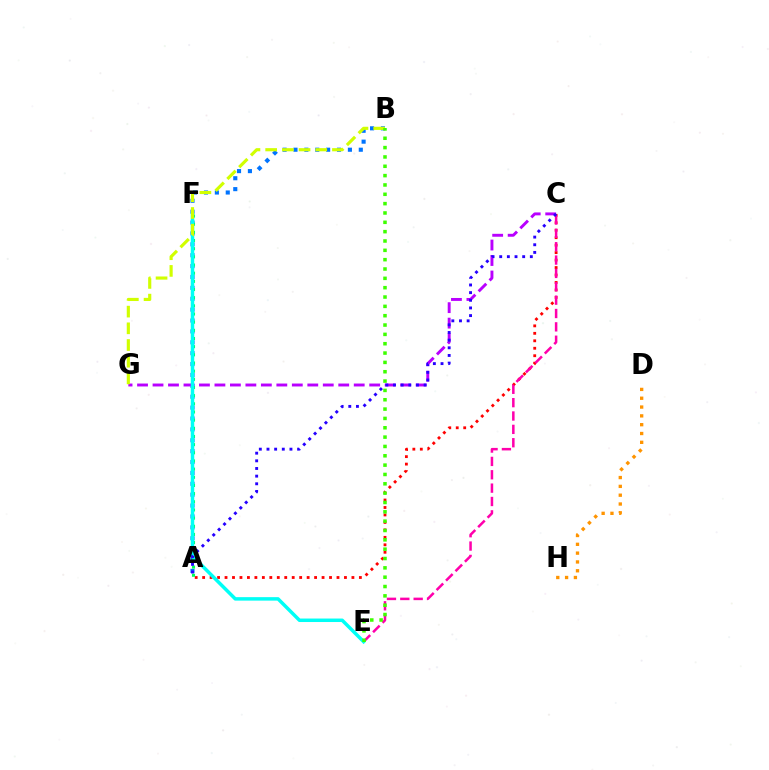{('A', 'C'): [{'color': '#ff0000', 'line_style': 'dotted', 'thickness': 2.03}, {'color': '#2500ff', 'line_style': 'dotted', 'thickness': 2.08}], ('A', 'B'): [{'color': '#0074ff', 'line_style': 'dotted', 'thickness': 2.96}], ('D', 'H'): [{'color': '#ff9400', 'line_style': 'dotted', 'thickness': 2.4}], ('C', 'E'): [{'color': '#ff00ac', 'line_style': 'dashed', 'thickness': 1.81}], ('A', 'F'): [{'color': '#00ff5c', 'line_style': 'dotted', 'thickness': 2.22}], ('C', 'G'): [{'color': '#b900ff', 'line_style': 'dashed', 'thickness': 2.1}], ('E', 'F'): [{'color': '#00fff6', 'line_style': 'solid', 'thickness': 2.51}], ('B', 'G'): [{'color': '#d1ff00', 'line_style': 'dashed', 'thickness': 2.27}], ('B', 'E'): [{'color': '#3dff00', 'line_style': 'dotted', 'thickness': 2.54}]}